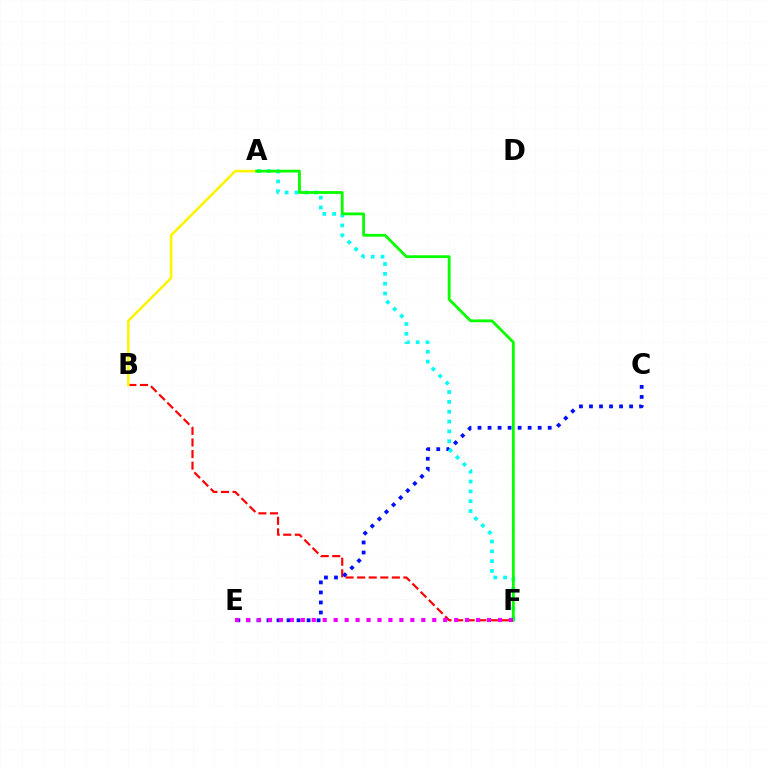{('B', 'F'): [{'color': '#ff0000', 'line_style': 'dashed', 'thickness': 1.57}], ('A', 'B'): [{'color': '#fcf500', 'line_style': 'solid', 'thickness': 1.87}], ('C', 'E'): [{'color': '#0010ff', 'line_style': 'dotted', 'thickness': 2.72}], ('A', 'F'): [{'color': '#00fff6', 'line_style': 'dotted', 'thickness': 2.67}, {'color': '#08ff00', 'line_style': 'solid', 'thickness': 2.02}], ('E', 'F'): [{'color': '#ee00ff', 'line_style': 'dotted', 'thickness': 2.98}]}